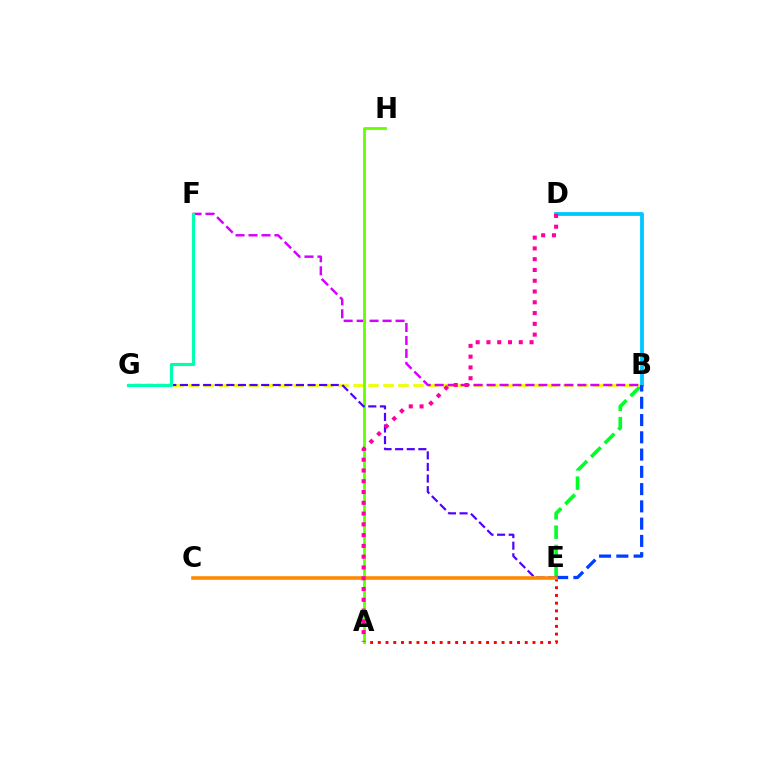{('A', 'E'): [{'color': '#ff0000', 'line_style': 'dotted', 'thickness': 2.1}], ('B', 'E'): [{'color': '#00ff27', 'line_style': 'dashed', 'thickness': 2.62}, {'color': '#003fff', 'line_style': 'dashed', 'thickness': 2.35}], ('B', 'G'): [{'color': '#eeff00', 'line_style': 'dashed', 'thickness': 2.04}], ('B', 'F'): [{'color': '#d600ff', 'line_style': 'dashed', 'thickness': 1.76}], ('A', 'H'): [{'color': '#66ff00', 'line_style': 'solid', 'thickness': 2.03}], ('B', 'D'): [{'color': '#00c7ff', 'line_style': 'solid', 'thickness': 2.73}], ('E', 'G'): [{'color': '#4f00ff', 'line_style': 'dashed', 'thickness': 1.58}], ('C', 'E'): [{'color': '#ff8800', 'line_style': 'solid', 'thickness': 2.58}], ('A', 'D'): [{'color': '#ff00a0', 'line_style': 'dotted', 'thickness': 2.93}], ('F', 'G'): [{'color': '#00ffaf', 'line_style': 'solid', 'thickness': 2.29}]}